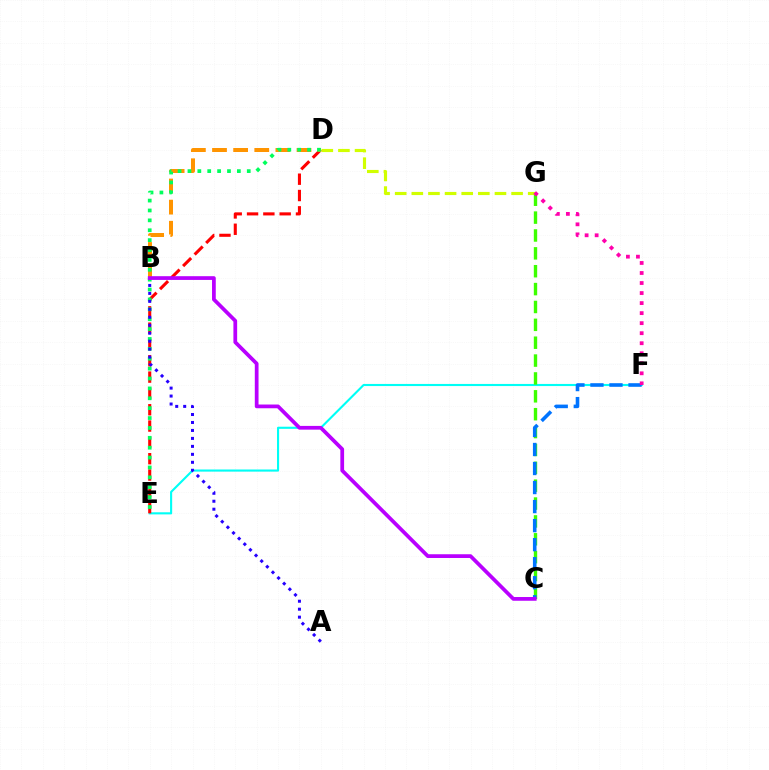{('E', 'F'): [{'color': '#00fff6', 'line_style': 'solid', 'thickness': 1.52}], ('D', 'E'): [{'color': '#ff0000', 'line_style': 'dashed', 'thickness': 2.22}, {'color': '#00ff5c', 'line_style': 'dotted', 'thickness': 2.69}], ('C', 'G'): [{'color': '#3dff00', 'line_style': 'dashed', 'thickness': 2.43}], ('D', 'G'): [{'color': '#d1ff00', 'line_style': 'dashed', 'thickness': 2.26}], ('C', 'F'): [{'color': '#0074ff', 'line_style': 'dashed', 'thickness': 2.59}], ('B', 'D'): [{'color': '#ff9400', 'line_style': 'dashed', 'thickness': 2.87}], ('F', 'G'): [{'color': '#ff00ac', 'line_style': 'dotted', 'thickness': 2.73}], ('A', 'B'): [{'color': '#2500ff', 'line_style': 'dotted', 'thickness': 2.16}], ('B', 'C'): [{'color': '#b900ff', 'line_style': 'solid', 'thickness': 2.69}]}